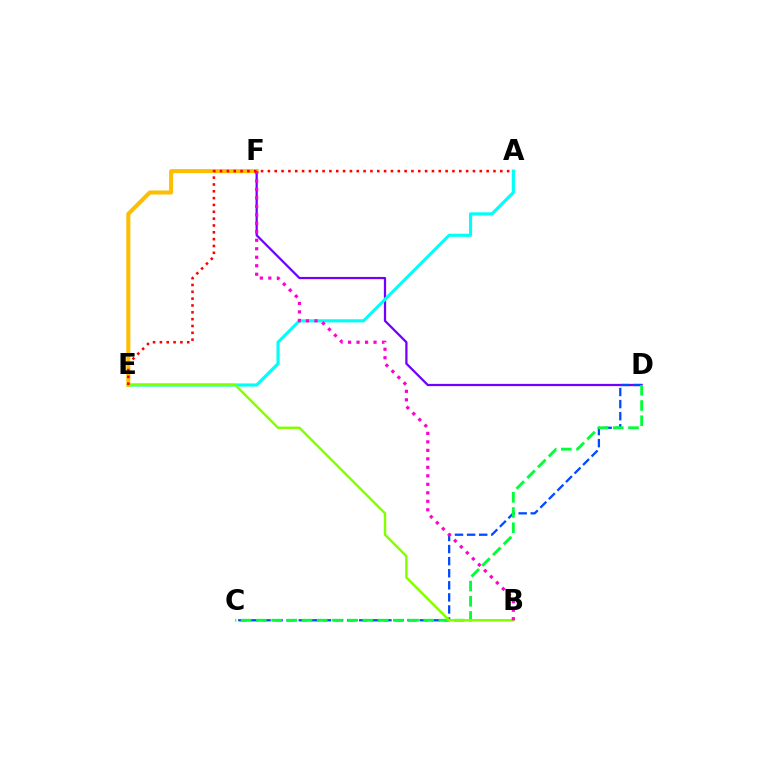{('D', 'F'): [{'color': '#7200ff', 'line_style': 'solid', 'thickness': 1.62}], ('A', 'E'): [{'color': '#00fff6', 'line_style': 'solid', 'thickness': 2.26}, {'color': '#ff0000', 'line_style': 'dotted', 'thickness': 1.86}], ('E', 'F'): [{'color': '#ffbd00', 'line_style': 'solid', 'thickness': 2.91}], ('C', 'D'): [{'color': '#004bff', 'line_style': 'dashed', 'thickness': 1.64}, {'color': '#00ff39', 'line_style': 'dashed', 'thickness': 2.07}], ('B', 'E'): [{'color': '#84ff00', 'line_style': 'solid', 'thickness': 1.76}], ('B', 'F'): [{'color': '#ff00cf', 'line_style': 'dotted', 'thickness': 2.31}]}